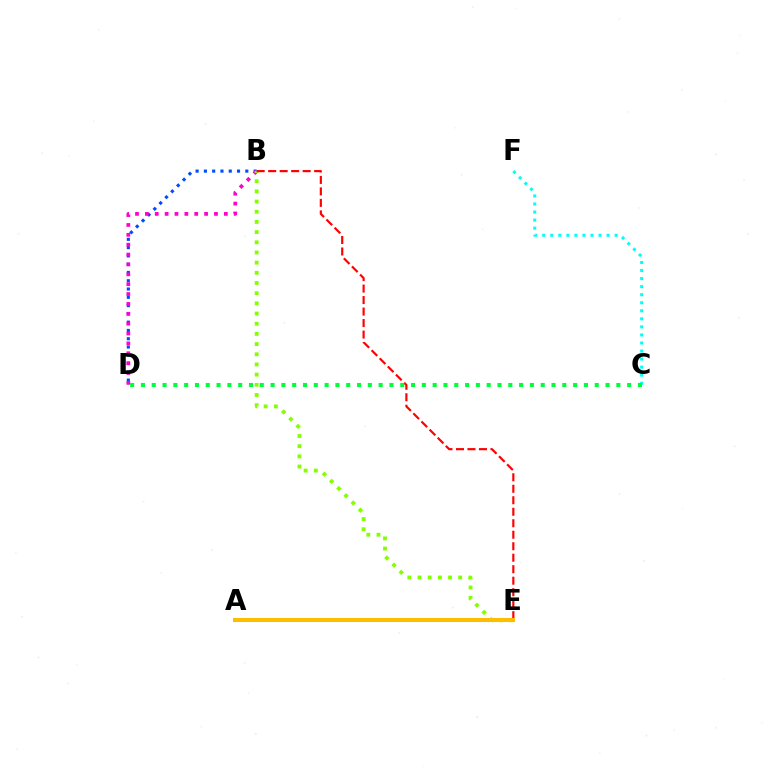{('B', 'D'): [{'color': '#004bff', 'line_style': 'dotted', 'thickness': 2.25}, {'color': '#ff00cf', 'line_style': 'dotted', 'thickness': 2.68}], ('A', 'E'): [{'color': '#7200ff', 'line_style': 'dotted', 'thickness': 2.76}, {'color': '#ffbd00', 'line_style': 'solid', 'thickness': 2.9}], ('B', 'E'): [{'color': '#84ff00', 'line_style': 'dotted', 'thickness': 2.77}, {'color': '#ff0000', 'line_style': 'dashed', 'thickness': 1.56}], ('C', 'F'): [{'color': '#00fff6', 'line_style': 'dotted', 'thickness': 2.19}], ('C', 'D'): [{'color': '#00ff39', 'line_style': 'dotted', 'thickness': 2.94}]}